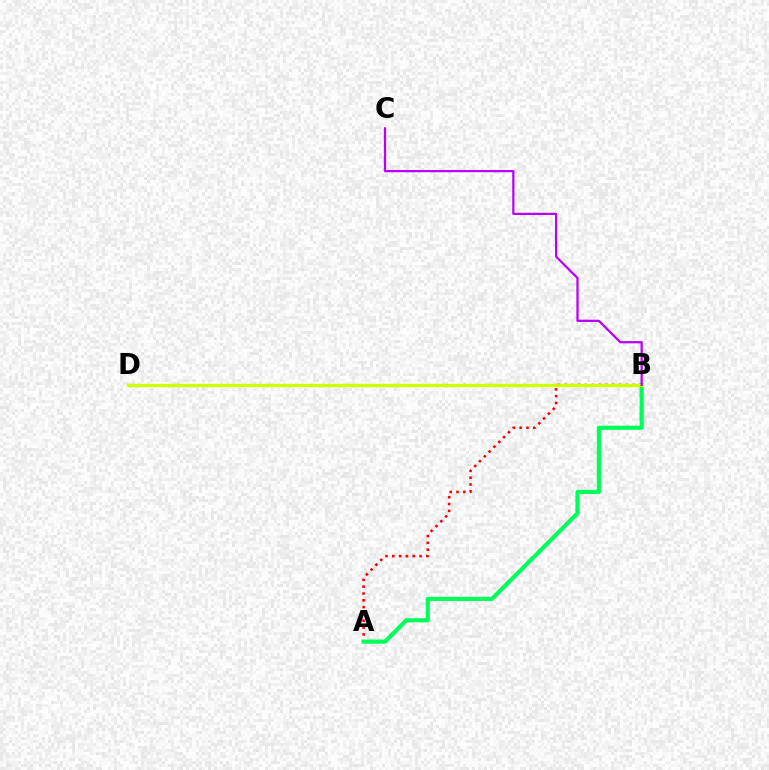{('A', 'B'): [{'color': '#ff0000', 'line_style': 'dotted', 'thickness': 1.85}, {'color': '#00ff5c', 'line_style': 'solid', 'thickness': 2.99}], ('B', 'D'): [{'color': '#0074ff', 'line_style': 'solid', 'thickness': 2.16}, {'color': '#d1ff00', 'line_style': 'solid', 'thickness': 2.36}], ('B', 'C'): [{'color': '#b900ff', 'line_style': 'solid', 'thickness': 1.61}]}